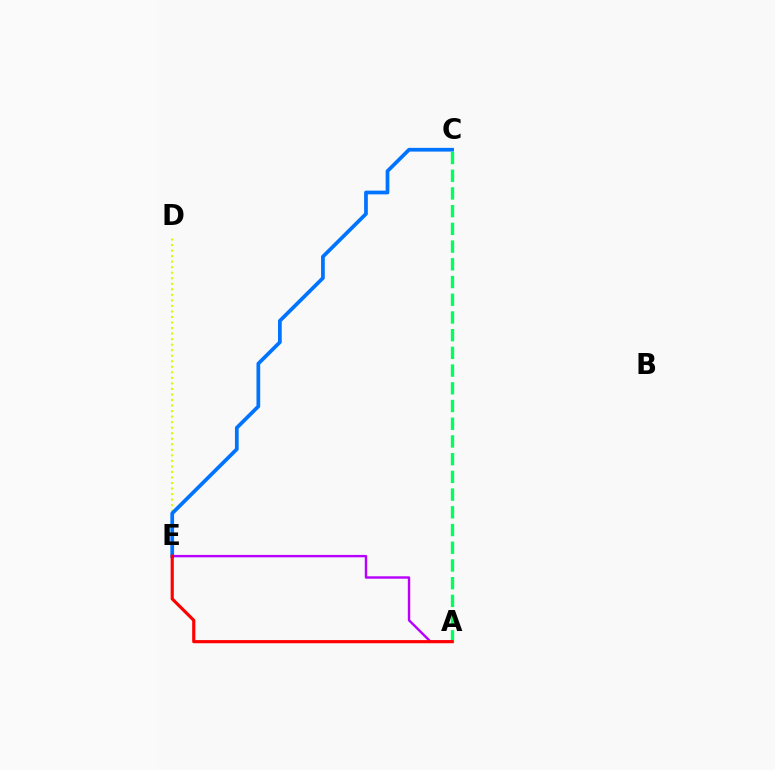{('D', 'E'): [{'color': '#d1ff00', 'line_style': 'dotted', 'thickness': 1.5}], ('C', 'E'): [{'color': '#0074ff', 'line_style': 'solid', 'thickness': 2.68}], ('A', 'C'): [{'color': '#00ff5c', 'line_style': 'dashed', 'thickness': 2.41}], ('A', 'E'): [{'color': '#b900ff', 'line_style': 'solid', 'thickness': 1.73}, {'color': '#ff0000', 'line_style': 'solid', 'thickness': 2.27}]}